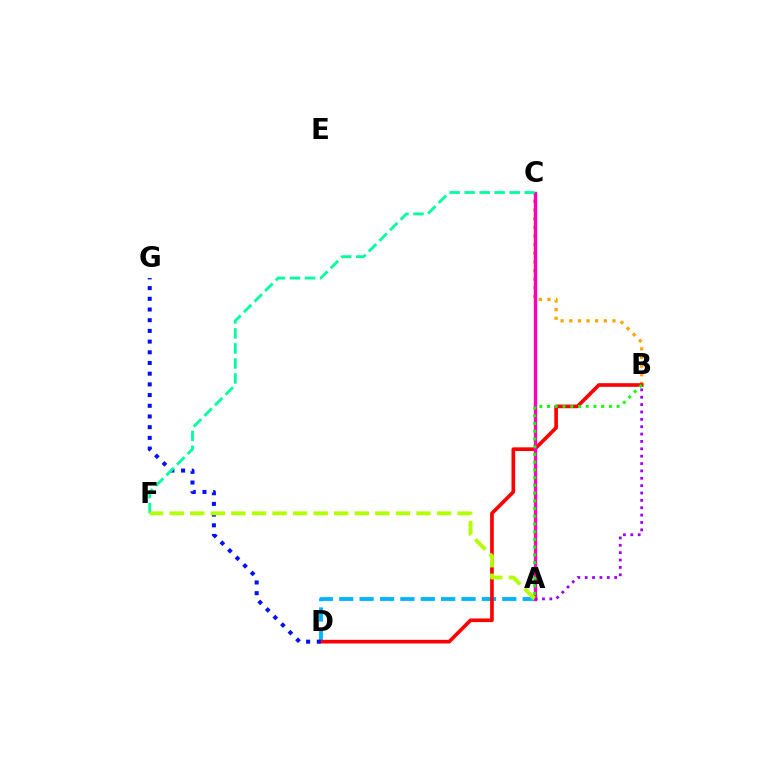{('A', 'D'): [{'color': '#00b5ff', 'line_style': 'dashed', 'thickness': 2.77}], ('B', 'C'): [{'color': '#ffa500', 'line_style': 'dotted', 'thickness': 2.35}], ('B', 'D'): [{'color': '#ff0000', 'line_style': 'solid', 'thickness': 2.63}], ('A', 'C'): [{'color': '#ff00bd', 'line_style': 'solid', 'thickness': 2.44}], ('A', 'B'): [{'color': '#08ff00', 'line_style': 'dotted', 'thickness': 2.1}, {'color': '#9b00ff', 'line_style': 'dotted', 'thickness': 2.0}], ('D', 'G'): [{'color': '#0010ff', 'line_style': 'dotted', 'thickness': 2.91}], ('C', 'F'): [{'color': '#00ff9d', 'line_style': 'dashed', 'thickness': 2.04}], ('A', 'F'): [{'color': '#b3ff00', 'line_style': 'dashed', 'thickness': 2.79}]}